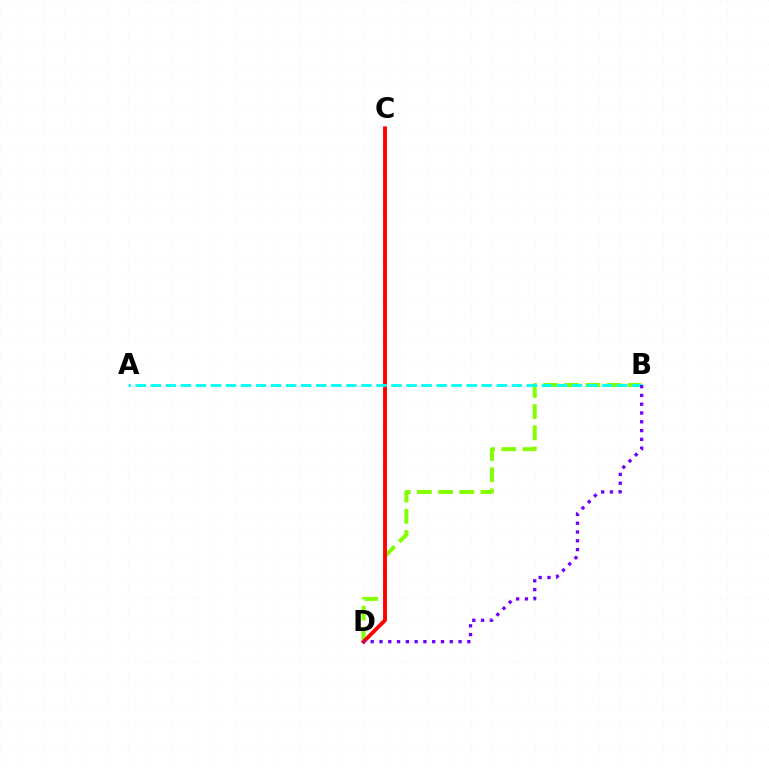{('B', 'D'): [{'color': '#84ff00', 'line_style': 'dashed', 'thickness': 2.88}, {'color': '#7200ff', 'line_style': 'dotted', 'thickness': 2.39}], ('C', 'D'): [{'color': '#ff0000', 'line_style': 'solid', 'thickness': 2.79}], ('A', 'B'): [{'color': '#00fff6', 'line_style': 'dashed', 'thickness': 2.04}]}